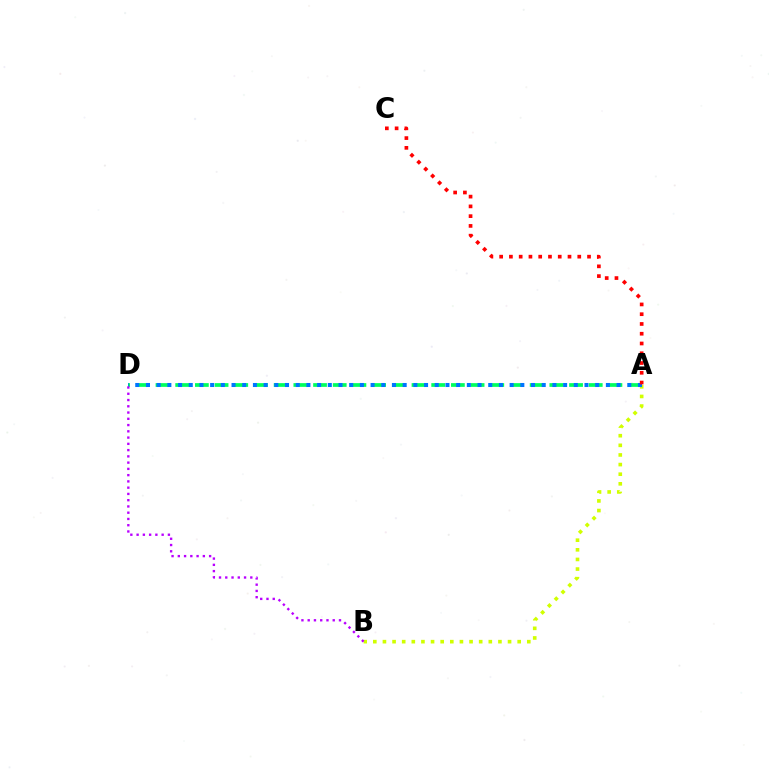{('A', 'B'): [{'color': '#d1ff00', 'line_style': 'dotted', 'thickness': 2.61}], ('A', 'D'): [{'color': '#00ff5c', 'line_style': 'dashed', 'thickness': 2.68}, {'color': '#0074ff', 'line_style': 'dotted', 'thickness': 2.91}], ('B', 'D'): [{'color': '#b900ff', 'line_style': 'dotted', 'thickness': 1.7}], ('A', 'C'): [{'color': '#ff0000', 'line_style': 'dotted', 'thickness': 2.65}]}